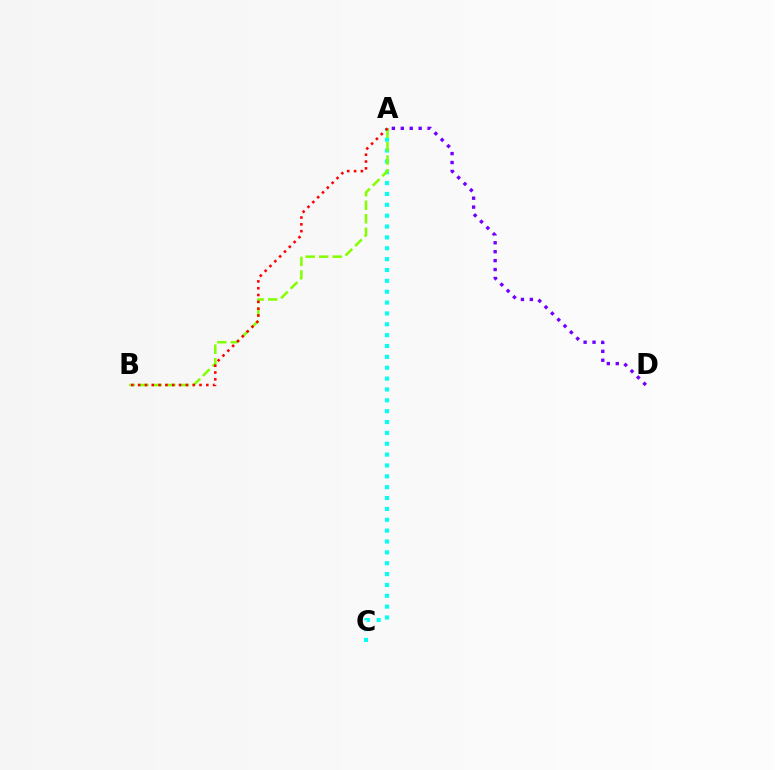{('A', 'C'): [{'color': '#00fff6', 'line_style': 'dotted', 'thickness': 2.95}], ('A', 'B'): [{'color': '#84ff00', 'line_style': 'dashed', 'thickness': 1.84}, {'color': '#ff0000', 'line_style': 'dotted', 'thickness': 1.85}], ('A', 'D'): [{'color': '#7200ff', 'line_style': 'dotted', 'thickness': 2.42}]}